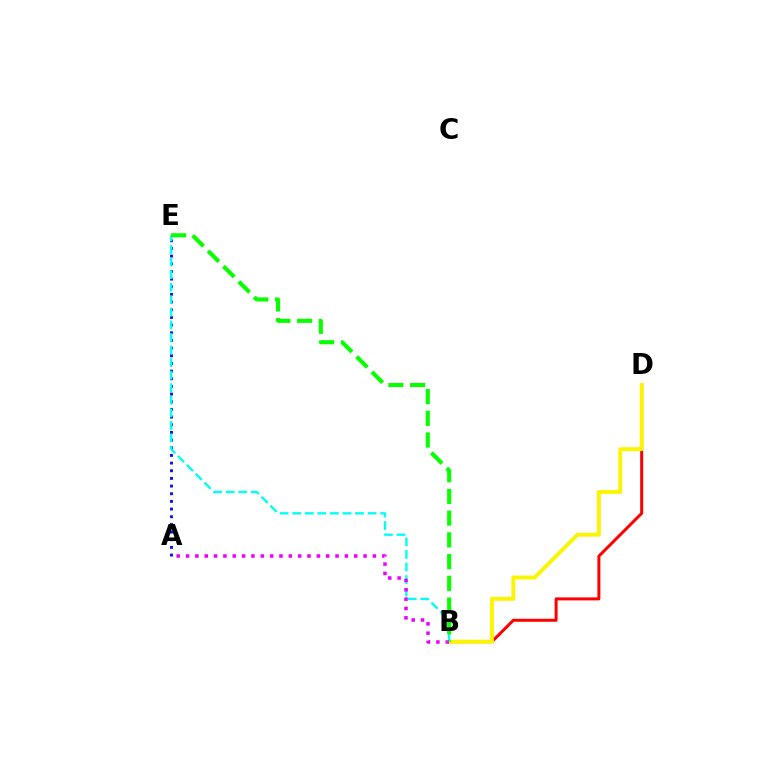{('B', 'D'): [{'color': '#ff0000', 'line_style': 'solid', 'thickness': 2.15}, {'color': '#fcf500', 'line_style': 'solid', 'thickness': 2.81}], ('A', 'E'): [{'color': '#0010ff', 'line_style': 'dotted', 'thickness': 2.08}], ('B', 'E'): [{'color': '#00fff6', 'line_style': 'dashed', 'thickness': 1.71}, {'color': '#08ff00', 'line_style': 'dashed', 'thickness': 2.95}], ('A', 'B'): [{'color': '#ee00ff', 'line_style': 'dotted', 'thickness': 2.54}]}